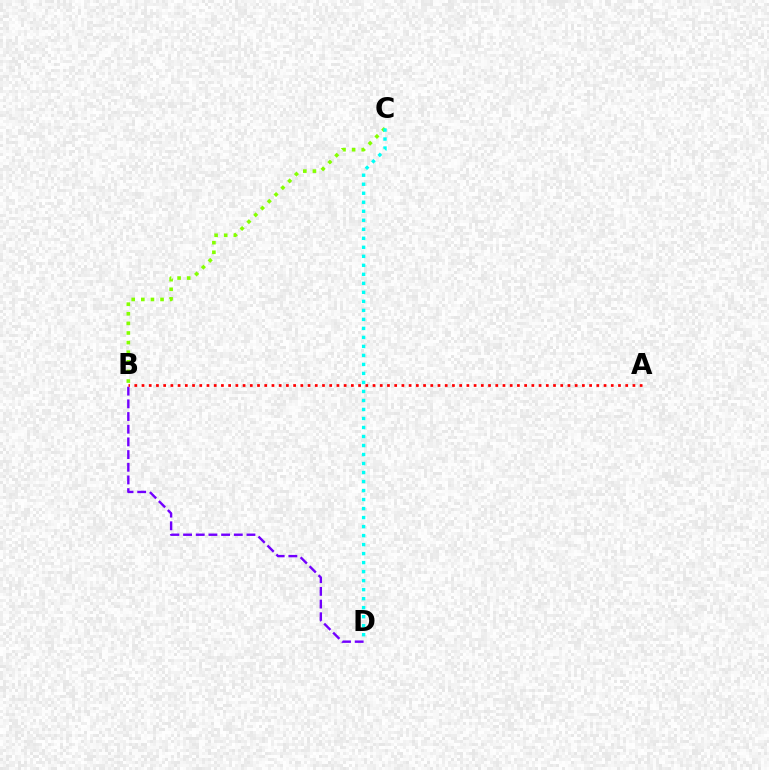{('B', 'D'): [{'color': '#7200ff', 'line_style': 'dashed', 'thickness': 1.72}], ('B', 'C'): [{'color': '#84ff00', 'line_style': 'dotted', 'thickness': 2.61}], ('A', 'B'): [{'color': '#ff0000', 'line_style': 'dotted', 'thickness': 1.96}], ('C', 'D'): [{'color': '#00fff6', 'line_style': 'dotted', 'thickness': 2.45}]}